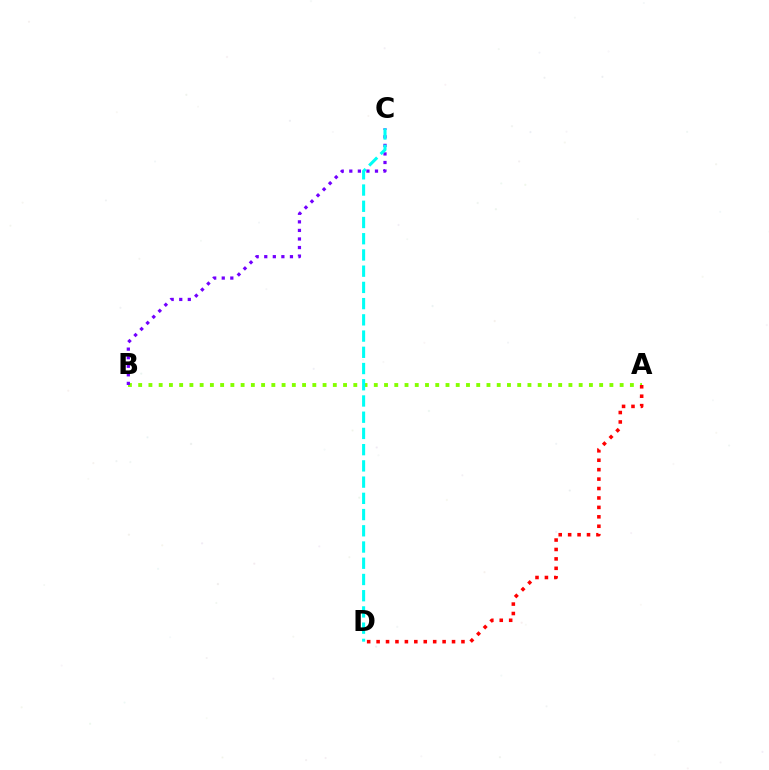{('A', 'B'): [{'color': '#84ff00', 'line_style': 'dotted', 'thickness': 2.78}], ('A', 'D'): [{'color': '#ff0000', 'line_style': 'dotted', 'thickness': 2.56}], ('B', 'C'): [{'color': '#7200ff', 'line_style': 'dotted', 'thickness': 2.33}], ('C', 'D'): [{'color': '#00fff6', 'line_style': 'dashed', 'thickness': 2.2}]}